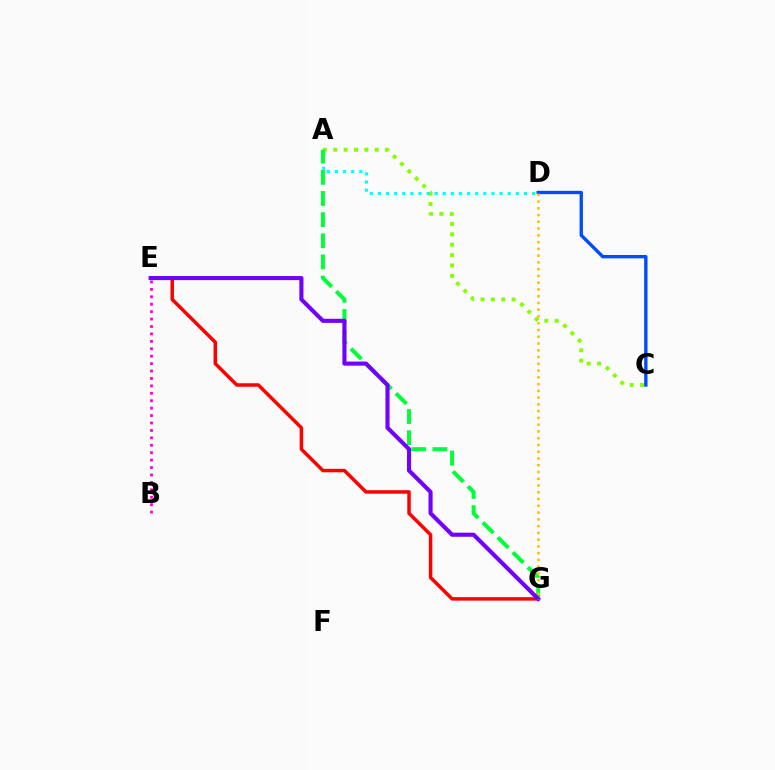{('A', 'C'): [{'color': '#84ff00', 'line_style': 'dotted', 'thickness': 2.82}], ('B', 'E'): [{'color': '#ff00cf', 'line_style': 'dotted', 'thickness': 2.02}], ('A', 'D'): [{'color': '#00fff6', 'line_style': 'dotted', 'thickness': 2.2}], ('E', 'G'): [{'color': '#ff0000', 'line_style': 'solid', 'thickness': 2.51}, {'color': '#7200ff', 'line_style': 'solid', 'thickness': 2.95}], ('C', 'D'): [{'color': '#004bff', 'line_style': 'solid', 'thickness': 2.41}], ('A', 'G'): [{'color': '#00ff39', 'line_style': 'dashed', 'thickness': 2.87}], ('D', 'G'): [{'color': '#ffbd00', 'line_style': 'dotted', 'thickness': 1.84}]}